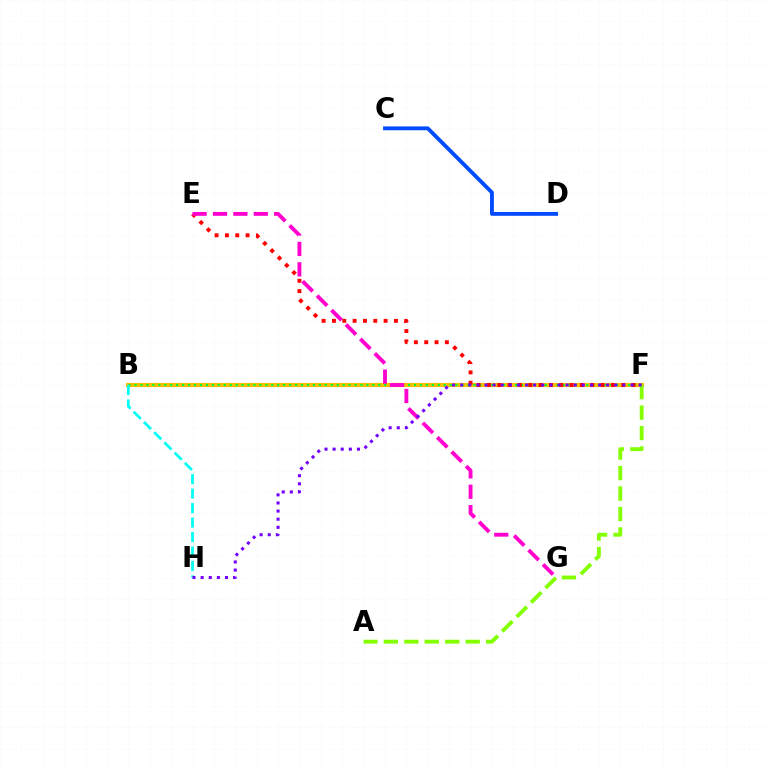{('B', 'F'): [{'color': '#ffbd00', 'line_style': 'solid', 'thickness': 2.98}, {'color': '#00ff39', 'line_style': 'dotted', 'thickness': 1.62}], ('B', 'H'): [{'color': '#00fff6', 'line_style': 'dashed', 'thickness': 1.96}], ('E', 'F'): [{'color': '#ff0000', 'line_style': 'dotted', 'thickness': 2.81}], ('A', 'F'): [{'color': '#84ff00', 'line_style': 'dashed', 'thickness': 2.78}], ('C', 'D'): [{'color': '#004bff', 'line_style': 'solid', 'thickness': 2.77}], ('E', 'G'): [{'color': '#ff00cf', 'line_style': 'dashed', 'thickness': 2.77}], ('F', 'H'): [{'color': '#7200ff', 'line_style': 'dotted', 'thickness': 2.2}]}